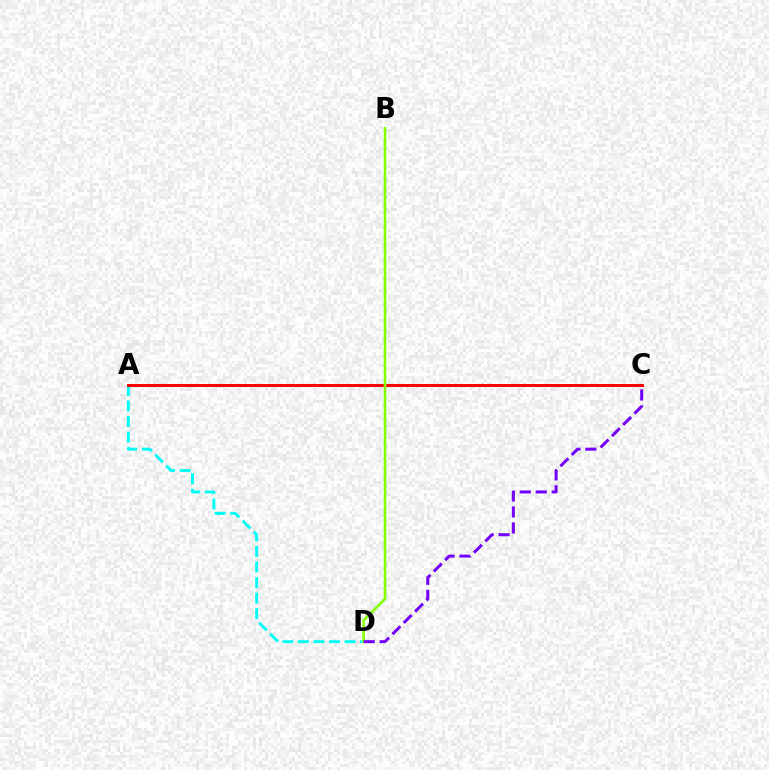{('A', 'D'): [{'color': '#00fff6', 'line_style': 'dashed', 'thickness': 2.11}], ('A', 'C'): [{'color': '#ff0000', 'line_style': 'solid', 'thickness': 2.13}], ('B', 'D'): [{'color': '#84ff00', 'line_style': 'solid', 'thickness': 1.83}], ('C', 'D'): [{'color': '#7200ff', 'line_style': 'dashed', 'thickness': 2.17}]}